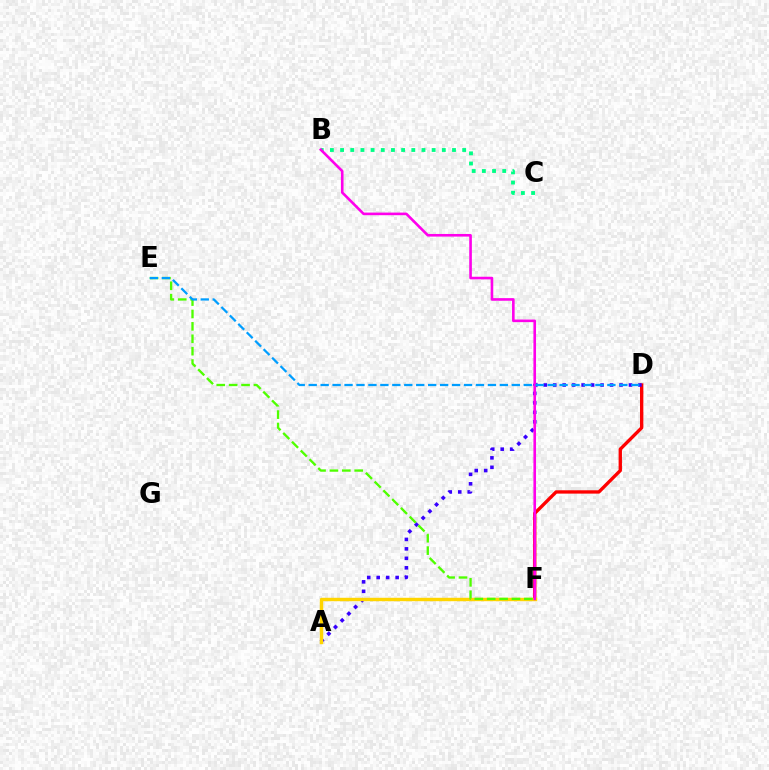{('D', 'F'): [{'color': '#ff0000', 'line_style': 'solid', 'thickness': 2.41}], ('B', 'C'): [{'color': '#00ff86', 'line_style': 'dotted', 'thickness': 2.76}], ('A', 'D'): [{'color': '#3700ff', 'line_style': 'dotted', 'thickness': 2.57}], ('A', 'F'): [{'color': '#ffd500', 'line_style': 'solid', 'thickness': 2.46}], ('B', 'F'): [{'color': '#ff00ed', 'line_style': 'solid', 'thickness': 1.88}], ('E', 'F'): [{'color': '#4fff00', 'line_style': 'dashed', 'thickness': 1.68}], ('D', 'E'): [{'color': '#009eff', 'line_style': 'dashed', 'thickness': 1.62}]}